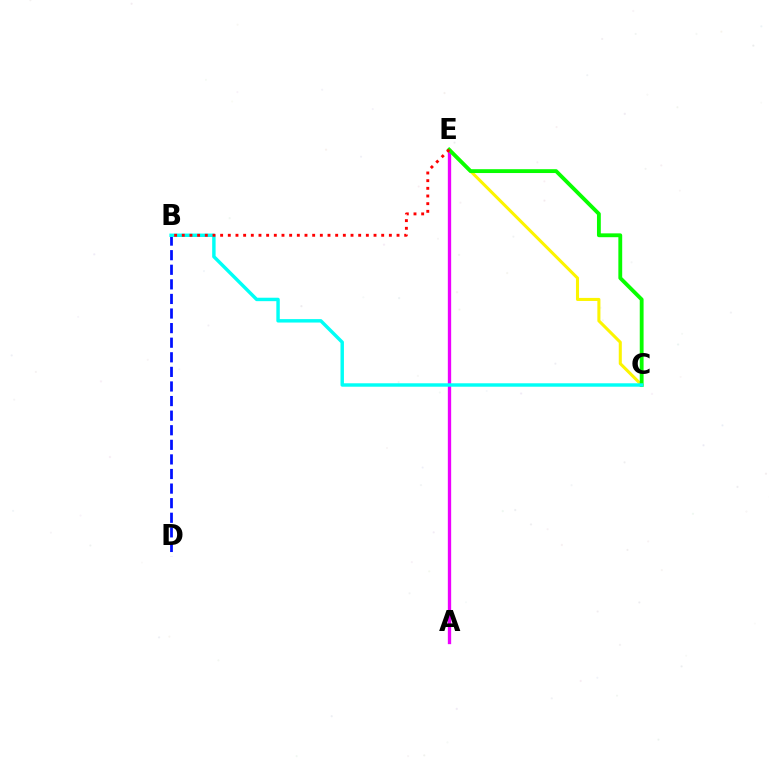{('C', 'E'): [{'color': '#fcf500', 'line_style': 'solid', 'thickness': 2.2}, {'color': '#08ff00', 'line_style': 'solid', 'thickness': 2.76}], ('B', 'D'): [{'color': '#0010ff', 'line_style': 'dashed', 'thickness': 1.98}], ('A', 'E'): [{'color': '#ee00ff', 'line_style': 'solid', 'thickness': 2.39}], ('B', 'C'): [{'color': '#00fff6', 'line_style': 'solid', 'thickness': 2.47}], ('B', 'E'): [{'color': '#ff0000', 'line_style': 'dotted', 'thickness': 2.08}]}